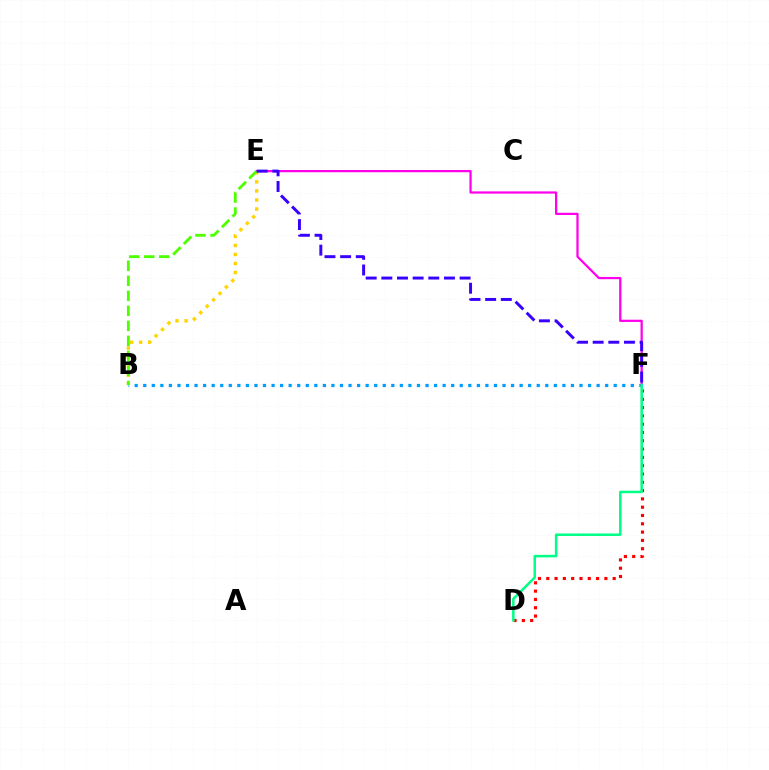{('B', 'E'): [{'color': '#ffd500', 'line_style': 'dotted', 'thickness': 2.46}, {'color': '#4fff00', 'line_style': 'dashed', 'thickness': 2.04}], ('B', 'F'): [{'color': '#009eff', 'line_style': 'dotted', 'thickness': 2.32}], ('D', 'F'): [{'color': '#ff0000', 'line_style': 'dotted', 'thickness': 2.26}, {'color': '#00ff86', 'line_style': 'solid', 'thickness': 1.81}], ('E', 'F'): [{'color': '#ff00ed', 'line_style': 'solid', 'thickness': 1.62}, {'color': '#3700ff', 'line_style': 'dashed', 'thickness': 2.13}]}